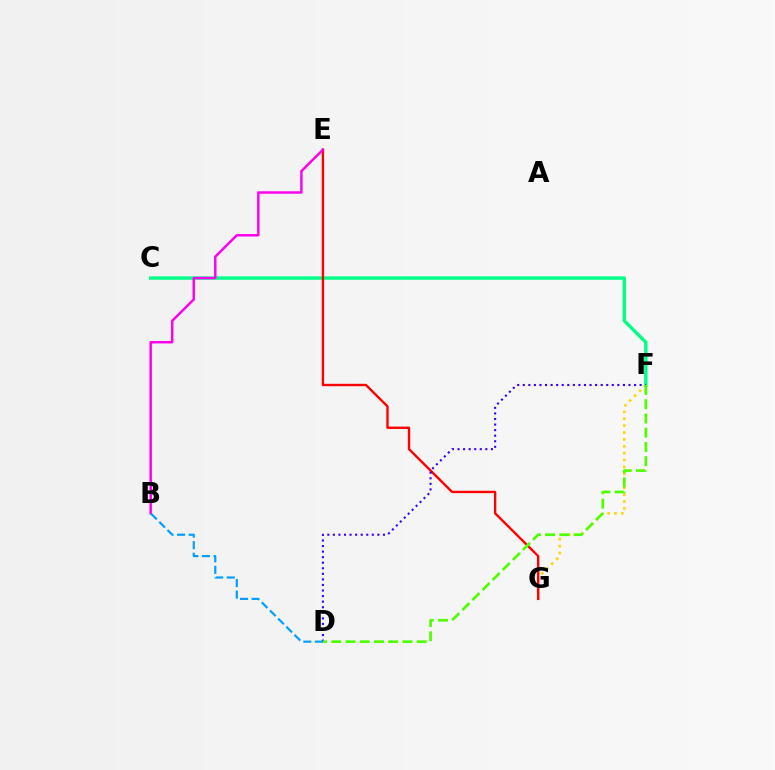{('F', 'G'): [{'color': '#ffd500', 'line_style': 'dotted', 'thickness': 1.87}], ('C', 'F'): [{'color': '#00ff86', 'line_style': 'solid', 'thickness': 2.45}], ('E', 'G'): [{'color': '#ff0000', 'line_style': 'solid', 'thickness': 1.71}], ('B', 'E'): [{'color': '#ff00ed', 'line_style': 'solid', 'thickness': 1.77}], ('D', 'F'): [{'color': '#3700ff', 'line_style': 'dotted', 'thickness': 1.51}, {'color': '#4fff00', 'line_style': 'dashed', 'thickness': 1.93}], ('B', 'D'): [{'color': '#009eff', 'line_style': 'dashed', 'thickness': 1.57}]}